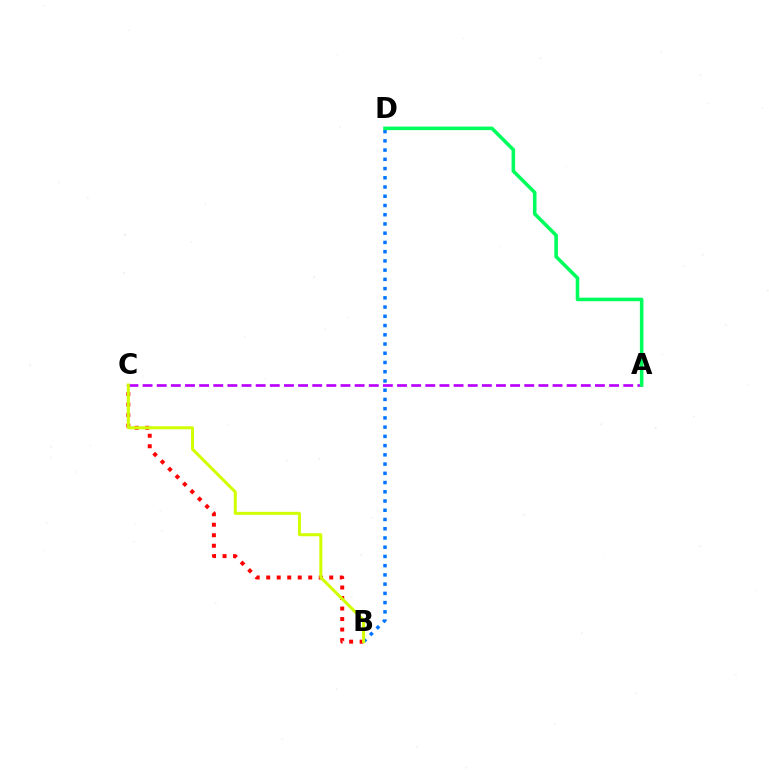{('B', 'C'): [{'color': '#ff0000', 'line_style': 'dotted', 'thickness': 2.85}, {'color': '#d1ff00', 'line_style': 'solid', 'thickness': 2.16}], ('B', 'D'): [{'color': '#0074ff', 'line_style': 'dotted', 'thickness': 2.51}], ('A', 'C'): [{'color': '#b900ff', 'line_style': 'dashed', 'thickness': 1.92}], ('A', 'D'): [{'color': '#00ff5c', 'line_style': 'solid', 'thickness': 2.56}]}